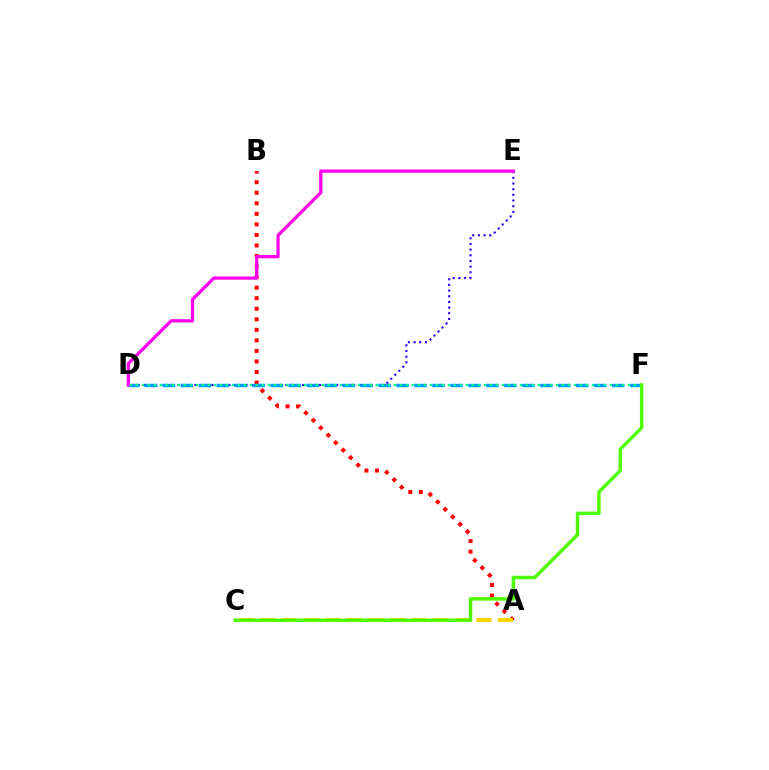{('A', 'B'): [{'color': '#ff0000', 'line_style': 'dotted', 'thickness': 2.87}], ('D', 'E'): [{'color': '#3700ff', 'line_style': 'dotted', 'thickness': 1.54}, {'color': '#ff00ed', 'line_style': 'solid', 'thickness': 2.32}], ('D', 'F'): [{'color': '#009eff', 'line_style': 'dashed', 'thickness': 2.44}, {'color': '#00ff86', 'line_style': 'dotted', 'thickness': 1.63}], ('A', 'C'): [{'color': '#ffd500', 'line_style': 'dashed', 'thickness': 2.93}], ('C', 'F'): [{'color': '#4fff00', 'line_style': 'solid', 'thickness': 2.46}]}